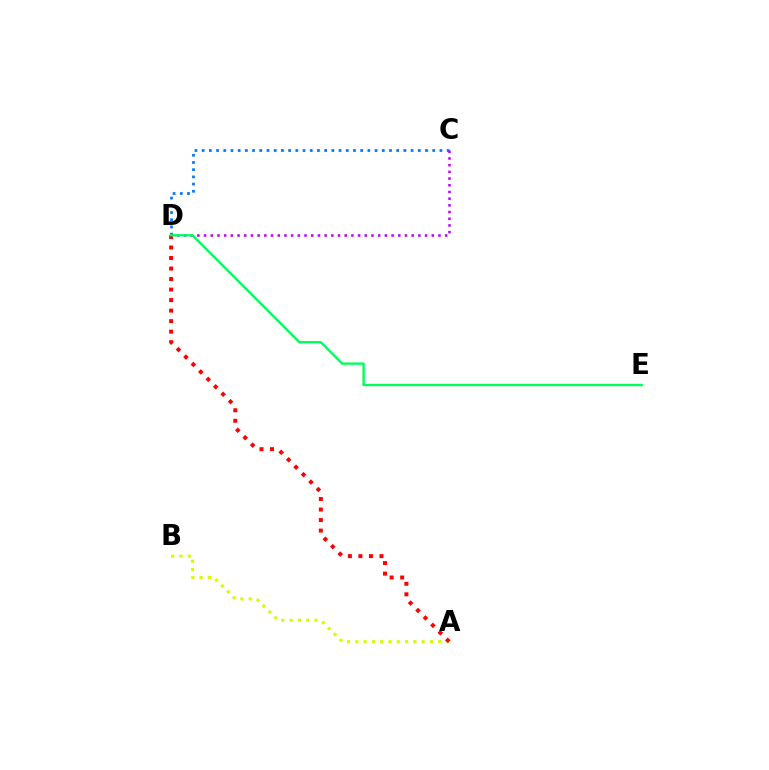{('C', 'D'): [{'color': '#0074ff', 'line_style': 'dotted', 'thickness': 1.96}, {'color': '#b900ff', 'line_style': 'dotted', 'thickness': 1.82}], ('A', 'B'): [{'color': '#d1ff00', 'line_style': 'dotted', 'thickness': 2.25}], ('A', 'D'): [{'color': '#ff0000', 'line_style': 'dotted', 'thickness': 2.86}], ('D', 'E'): [{'color': '#00ff5c', 'line_style': 'solid', 'thickness': 1.71}]}